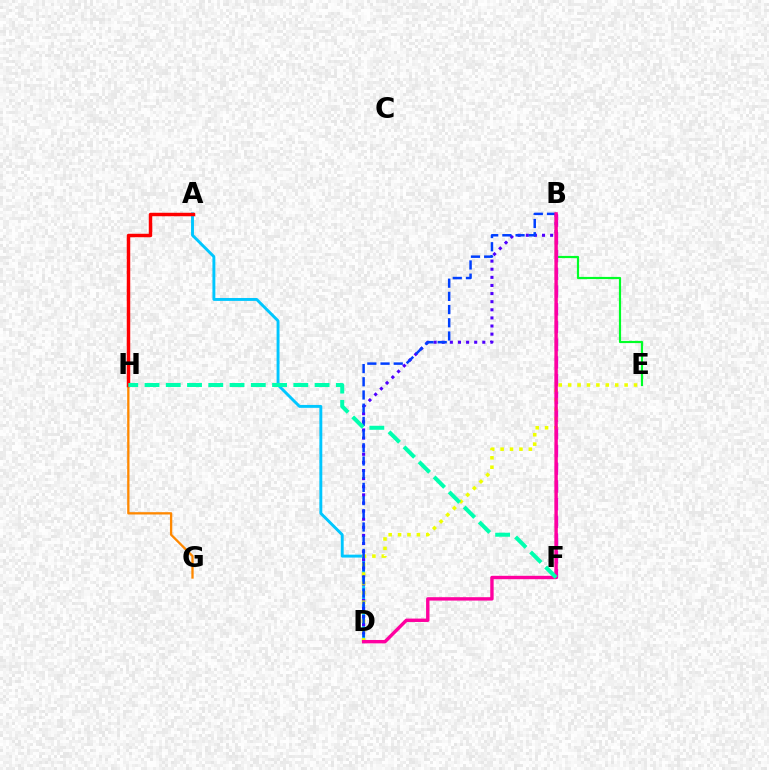{('B', 'E'): [{'color': '#00ff27', 'line_style': 'solid', 'thickness': 1.57}], ('B', 'F'): [{'color': '#d600ff', 'line_style': 'dashed', 'thickness': 2.41}, {'color': '#66ff00', 'line_style': 'dashed', 'thickness': 1.56}], ('A', 'D'): [{'color': '#00c7ff', 'line_style': 'solid', 'thickness': 2.1}], ('G', 'H'): [{'color': '#ff8800', 'line_style': 'solid', 'thickness': 1.67}], ('B', 'D'): [{'color': '#4f00ff', 'line_style': 'dotted', 'thickness': 2.2}, {'color': '#003fff', 'line_style': 'dashed', 'thickness': 1.79}, {'color': '#ff00a0', 'line_style': 'solid', 'thickness': 2.44}], ('D', 'E'): [{'color': '#eeff00', 'line_style': 'dotted', 'thickness': 2.56}], ('A', 'H'): [{'color': '#ff0000', 'line_style': 'solid', 'thickness': 2.49}], ('F', 'H'): [{'color': '#00ffaf', 'line_style': 'dashed', 'thickness': 2.89}]}